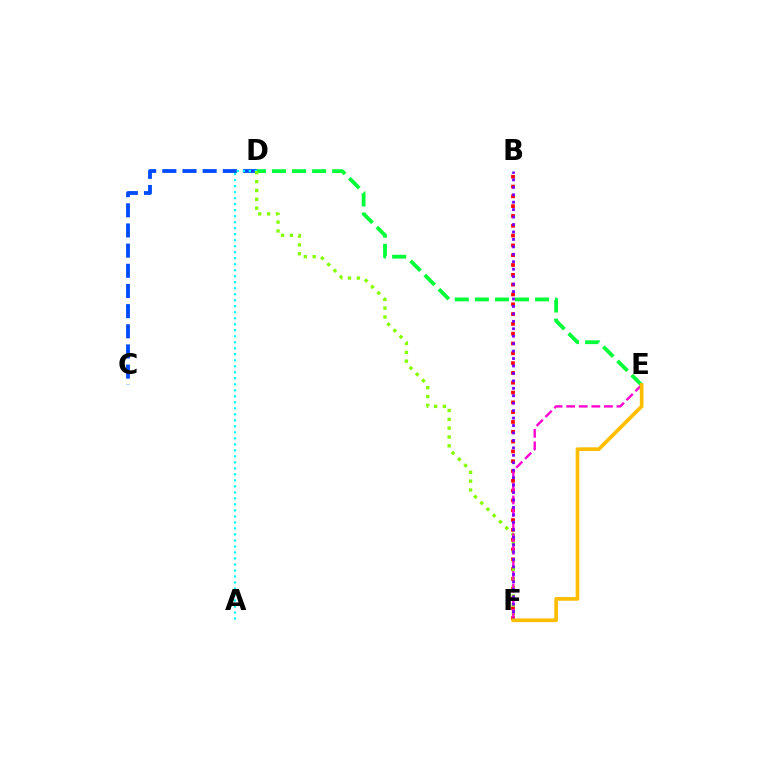{('C', 'D'): [{'color': '#004bff', 'line_style': 'dashed', 'thickness': 2.74}], ('D', 'E'): [{'color': '#00ff39', 'line_style': 'dashed', 'thickness': 2.73}], ('B', 'F'): [{'color': '#ff0000', 'line_style': 'dotted', 'thickness': 2.67}, {'color': '#7200ff', 'line_style': 'dotted', 'thickness': 2.02}], ('A', 'D'): [{'color': '#00fff6', 'line_style': 'dotted', 'thickness': 1.63}], ('D', 'F'): [{'color': '#84ff00', 'line_style': 'dotted', 'thickness': 2.4}], ('E', 'F'): [{'color': '#ff00cf', 'line_style': 'dashed', 'thickness': 1.71}, {'color': '#ffbd00', 'line_style': 'solid', 'thickness': 2.65}]}